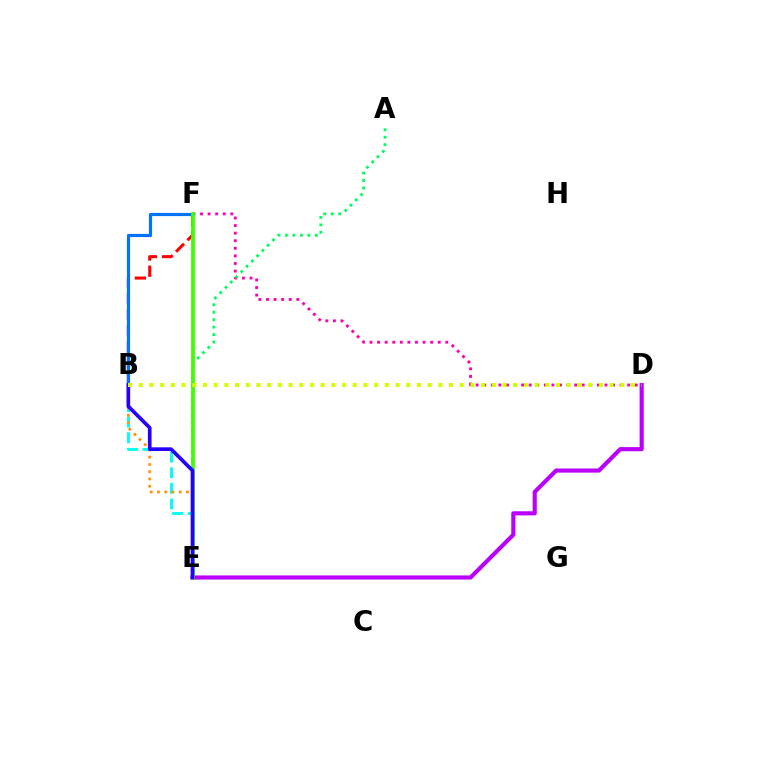{('B', 'F'): [{'color': '#ff0000', 'line_style': 'dashed', 'thickness': 2.2}, {'color': '#0074ff', 'line_style': 'solid', 'thickness': 2.28}], ('B', 'E'): [{'color': '#00fff6', 'line_style': 'dashed', 'thickness': 2.12}, {'color': '#ff9400', 'line_style': 'dotted', 'thickness': 1.97}, {'color': '#2500ff', 'line_style': 'solid', 'thickness': 2.65}], ('D', 'F'): [{'color': '#ff00ac', 'line_style': 'dotted', 'thickness': 2.06}], ('D', 'E'): [{'color': '#b900ff', 'line_style': 'solid', 'thickness': 2.98}], ('A', 'E'): [{'color': '#00ff5c', 'line_style': 'dotted', 'thickness': 2.03}], ('E', 'F'): [{'color': '#3dff00', 'line_style': 'solid', 'thickness': 2.71}], ('B', 'D'): [{'color': '#d1ff00', 'line_style': 'dotted', 'thickness': 2.91}]}